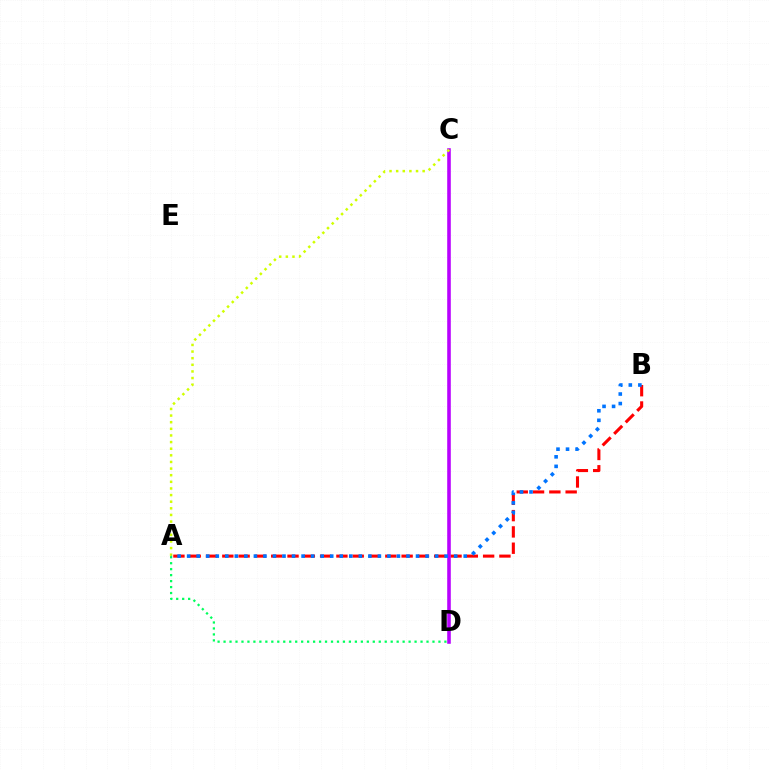{('A', 'B'): [{'color': '#ff0000', 'line_style': 'dashed', 'thickness': 2.21}, {'color': '#0074ff', 'line_style': 'dotted', 'thickness': 2.59}], ('C', 'D'): [{'color': '#b900ff', 'line_style': 'solid', 'thickness': 2.58}], ('A', 'C'): [{'color': '#d1ff00', 'line_style': 'dotted', 'thickness': 1.8}], ('A', 'D'): [{'color': '#00ff5c', 'line_style': 'dotted', 'thickness': 1.62}]}